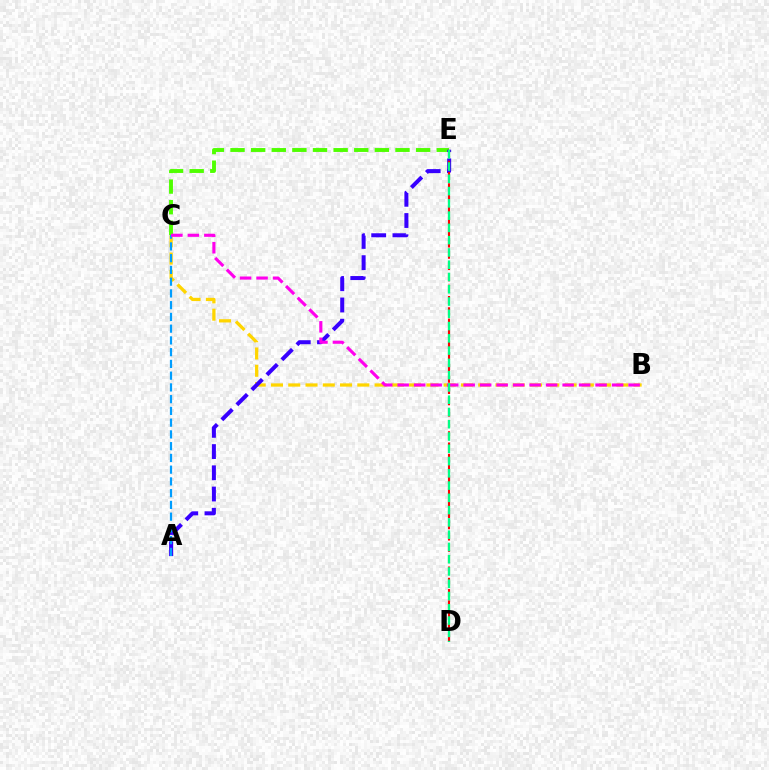{('B', 'C'): [{'color': '#ffd500', 'line_style': 'dashed', 'thickness': 2.35}, {'color': '#ff00ed', 'line_style': 'dashed', 'thickness': 2.24}], ('C', 'E'): [{'color': '#4fff00', 'line_style': 'dashed', 'thickness': 2.8}], ('A', 'E'): [{'color': '#3700ff', 'line_style': 'dashed', 'thickness': 2.88}], ('D', 'E'): [{'color': '#ff0000', 'line_style': 'dashed', 'thickness': 1.53}, {'color': '#00ff86', 'line_style': 'dashed', 'thickness': 1.67}], ('A', 'C'): [{'color': '#009eff', 'line_style': 'dashed', 'thickness': 1.6}]}